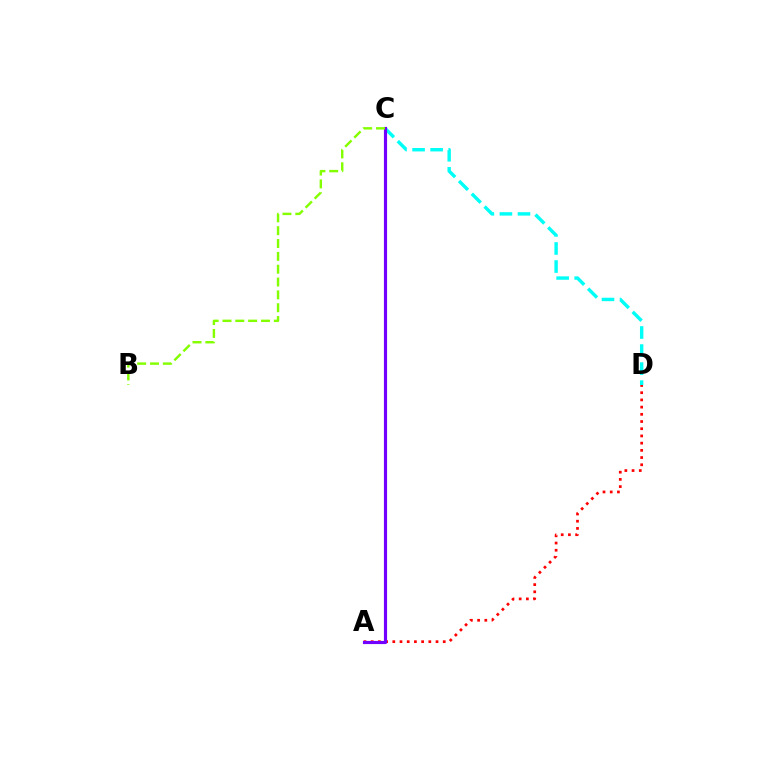{('C', 'D'): [{'color': '#00fff6', 'line_style': 'dashed', 'thickness': 2.45}], ('A', 'D'): [{'color': '#ff0000', 'line_style': 'dotted', 'thickness': 1.96}], ('A', 'C'): [{'color': '#7200ff', 'line_style': 'solid', 'thickness': 2.27}], ('B', 'C'): [{'color': '#84ff00', 'line_style': 'dashed', 'thickness': 1.74}]}